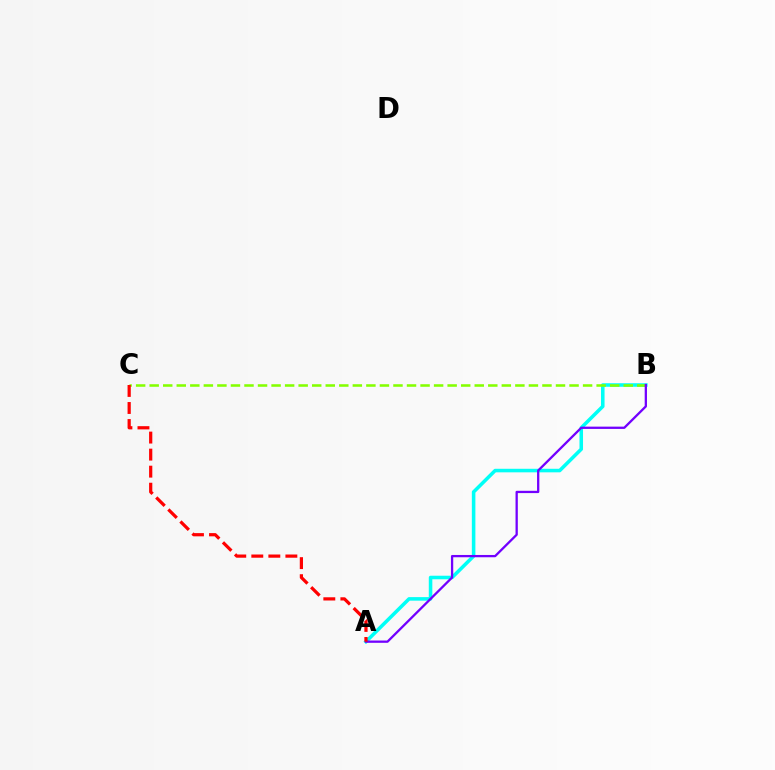{('A', 'B'): [{'color': '#00fff6', 'line_style': 'solid', 'thickness': 2.55}, {'color': '#7200ff', 'line_style': 'solid', 'thickness': 1.65}], ('B', 'C'): [{'color': '#84ff00', 'line_style': 'dashed', 'thickness': 1.84}], ('A', 'C'): [{'color': '#ff0000', 'line_style': 'dashed', 'thickness': 2.31}]}